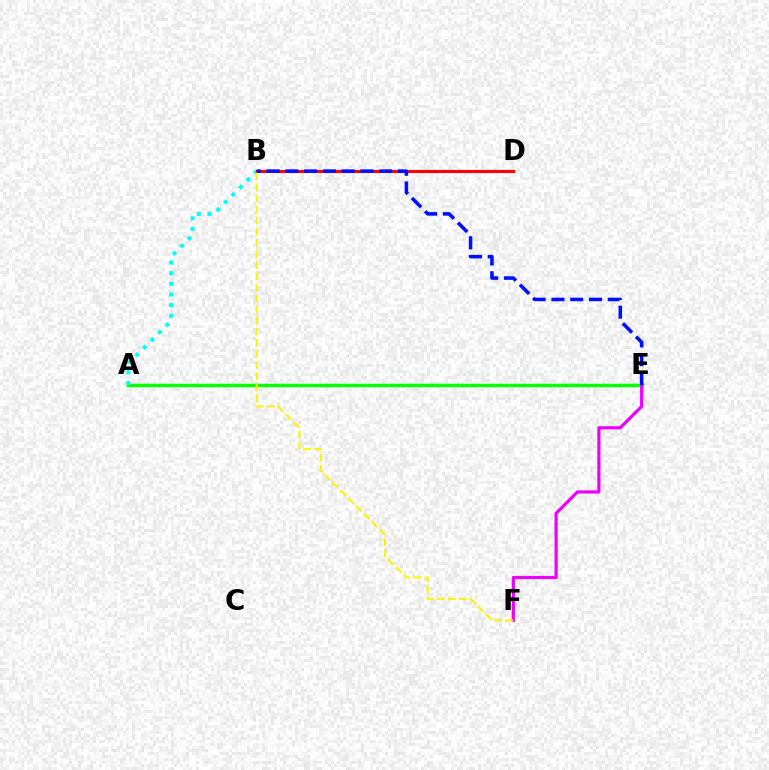{('A', 'E'): [{'color': '#08ff00', 'line_style': 'solid', 'thickness': 2.51}], ('A', 'B'): [{'color': '#00fff6', 'line_style': 'dotted', 'thickness': 2.89}], ('E', 'F'): [{'color': '#ee00ff', 'line_style': 'solid', 'thickness': 2.29}], ('B', 'D'): [{'color': '#ff0000', 'line_style': 'solid', 'thickness': 2.23}], ('B', 'F'): [{'color': '#fcf500', 'line_style': 'dashed', 'thickness': 1.51}], ('B', 'E'): [{'color': '#0010ff', 'line_style': 'dashed', 'thickness': 2.55}]}